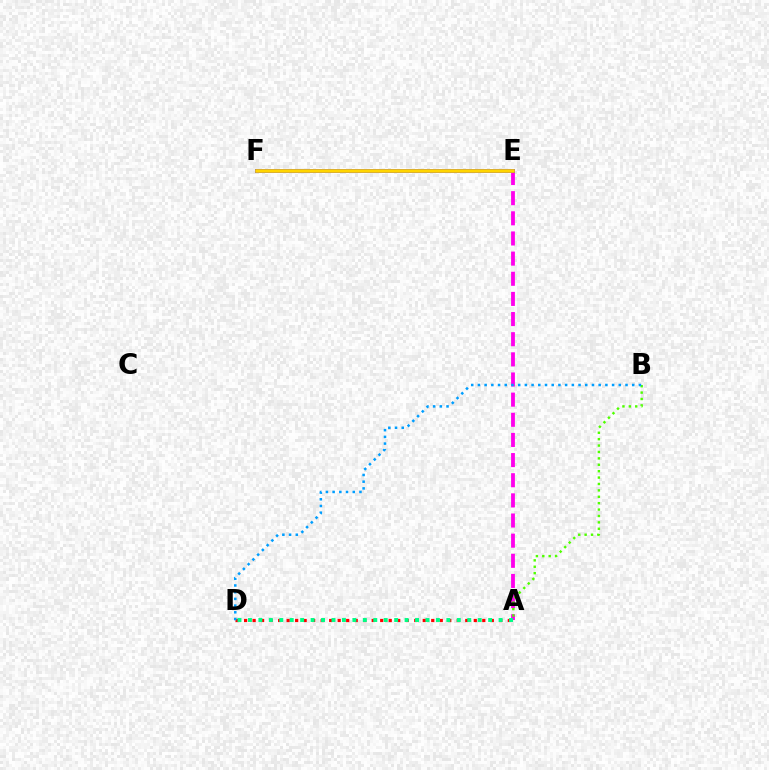{('A', 'D'): [{'color': '#ff0000', 'line_style': 'dotted', 'thickness': 2.31}, {'color': '#00ff86', 'line_style': 'dotted', 'thickness': 2.84}], ('A', 'E'): [{'color': '#ff00ed', 'line_style': 'dashed', 'thickness': 2.74}], ('A', 'B'): [{'color': '#4fff00', 'line_style': 'dotted', 'thickness': 1.74}], ('E', 'F'): [{'color': '#3700ff', 'line_style': 'solid', 'thickness': 2.8}, {'color': '#ffd500', 'line_style': 'solid', 'thickness': 2.62}], ('B', 'D'): [{'color': '#009eff', 'line_style': 'dotted', 'thickness': 1.82}]}